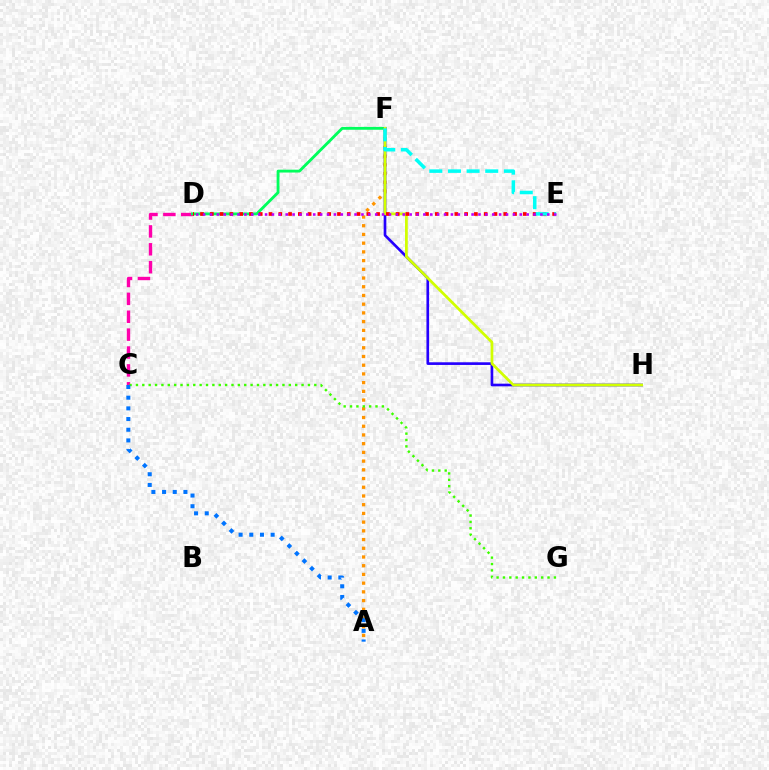{('C', 'D'): [{'color': '#ff00ac', 'line_style': 'dashed', 'thickness': 2.43}], ('D', 'F'): [{'color': '#00ff5c', 'line_style': 'solid', 'thickness': 2.05}], ('A', 'F'): [{'color': '#ff9400', 'line_style': 'dotted', 'thickness': 2.37}], ('C', 'G'): [{'color': '#3dff00', 'line_style': 'dotted', 'thickness': 1.73}], ('F', 'H'): [{'color': '#2500ff', 'line_style': 'solid', 'thickness': 1.92}, {'color': '#d1ff00', 'line_style': 'solid', 'thickness': 1.98}], ('D', 'E'): [{'color': '#ff0000', 'line_style': 'dotted', 'thickness': 2.66}, {'color': '#b900ff', 'line_style': 'dotted', 'thickness': 1.87}], ('A', 'C'): [{'color': '#0074ff', 'line_style': 'dotted', 'thickness': 2.9}], ('E', 'F'): [{'color': '#00fff6', 'line_style': 'dashed', 'thickness': 2.53}]}